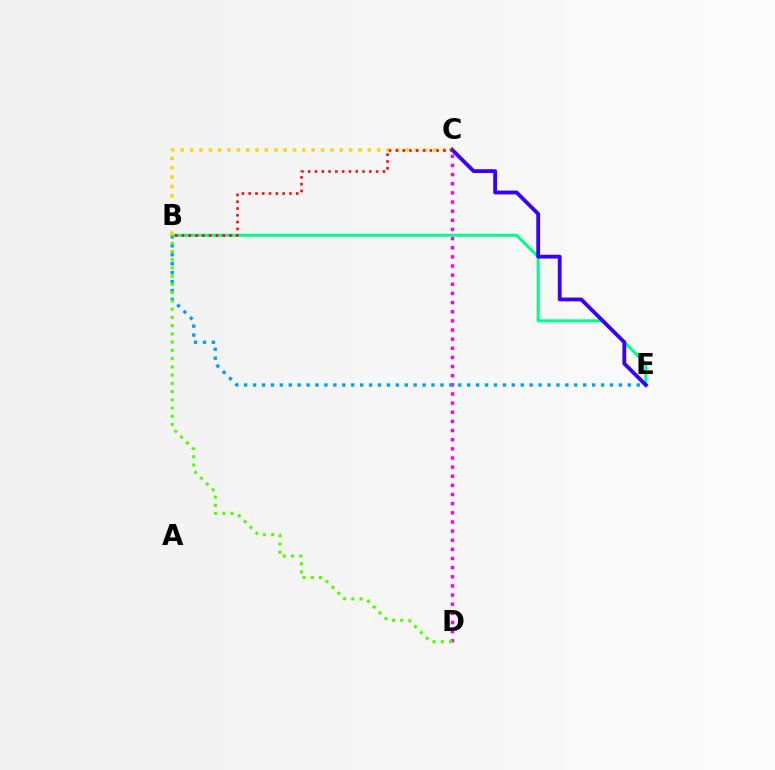{('C', 'D'): [{'color': '#ff00ed', 'line_style': 'dotted', 'thickness': 2.48}], ('B', 'E'): [{'color': '#00ff86', 'line_style': 'solid', 'thickness': 2.16}, {'color': '#009eff', 'line_style': 'dotted', 'thickness': 2.42}], ('B', 'D'): [{'color': '#4fff00', 'line_style': 'dotted', 'thickness': 2.24}], ('C', 'E'): [{'color': '#3700ff', 'line_style': 'solid', 'thickness': 2.74}], ('B', 'C'): [{'color': '#ffd500', 'line_style': 'dotted', 'thickness': 2.54}, {'color': '#ff0000', 'line_style': 'dotted', 'thickness': 1.85}]}